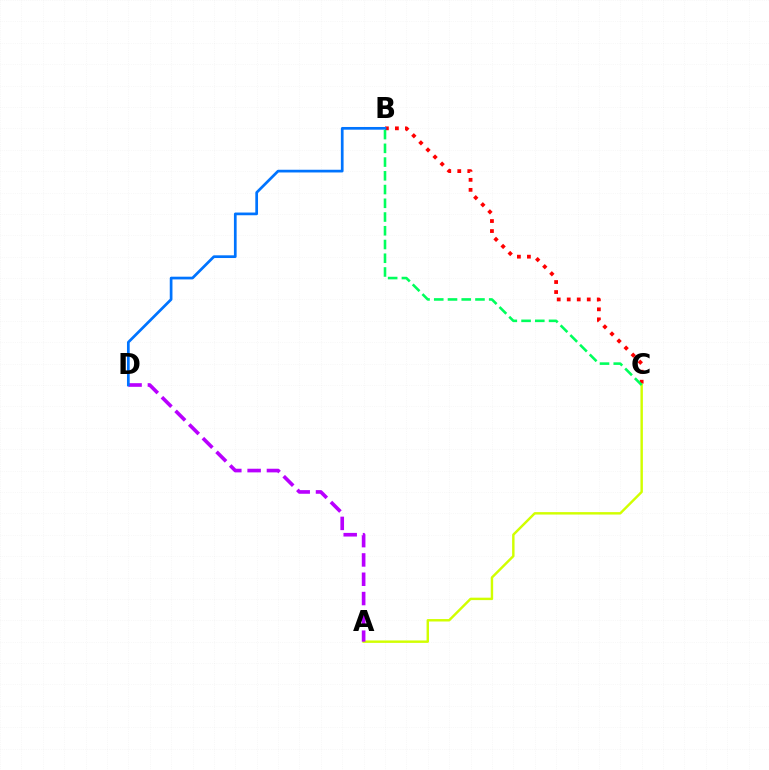{('B', 'C'): [{'color': '#ff0000', 'line_style': 'dotted', 'thickness': 2.72}, {'color': '#00ff5c', 'line_style': 'dashed', 'thickness': 1.87}], ('A', 'C'): [{'color': '#d1ff00', 'line_style': 'solid', 'thickness': 1.75}], ('A', 'D'): [{'color': '#b900ff', 'line_style': 'dashed', 'thickness': 2.62}], ('B', 'D'): [{'color': '#0074ff', 'line_style': 'solid', 'thickness': 1.95}]}